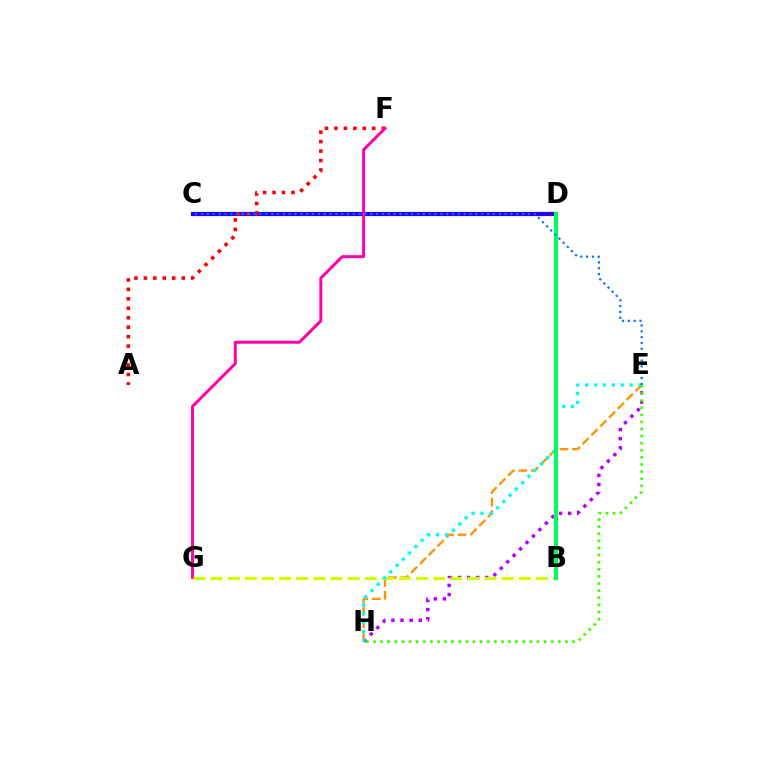{('C', 'D'): [{'color': '#2500ff', 'line_style': 'solid', 'thickness': 2.99}], ('A', 'F'): [{'color': '#ff0000', 'line_style': 'dotted', 'thickness': 2.57}], ('E', 'H'): [{'color': '#b900ff', 'line_style': 'dotted', 'thickness': 2.48}, {'color': '#ff9400', 'line_style': 'dashed', 'thickness': 1.7}, {'color': '#00fff6', 'line_style': 'dotted', 'thickness': 2.41}, {'color': '#3dff00', 'line_style': 'dotted', 'thickness': 1.93}], ('F', 'G'): [{'color': '#ff00ac', 'line_style': 'solid', 'thickness': 2.14}], ('B', 'G'): [{'color': '#d1ff00', 'line_style': 'dashed', 'thickness': 2.33}], ('B', 'D'): [{'color': '#00ff5c', 'line_style': 'solid', 'thickness': 2.92}], ('C', 'E'): [{'color': '#0074ff', 'line_style': 'dotted', 'thickness': 1.59}]}